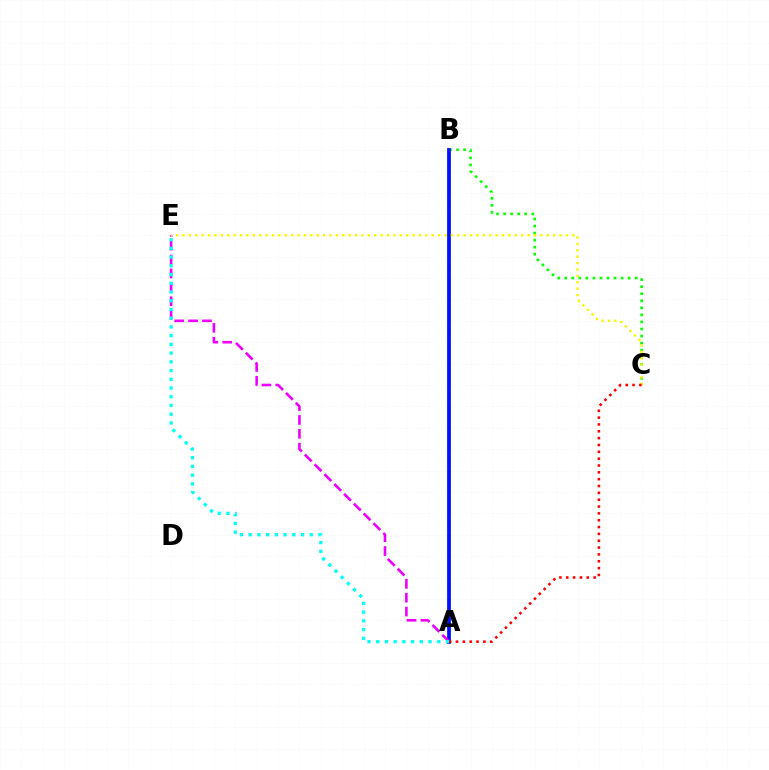{('B', 'C'): [{'color': '#08ff00', 'line_style': 'dotted', 'thickness': 1.91}], ('A', 'B'): [{'color': '#0010ff', 'line_style': 'solid', 'thickness': 2.71}], ('A', 'E'): [{'color': '#ee00ff', 'line_style': 'dashed', 'thickness': 1.89}, {'color': '#00fff6', 'line_style': 'dotted', 'thickness': 2.37}], ('C', 'E'): [{'color': '#fcf500', 'line_style': 'dotted', 'thickness': 1.74}], ('A', 'C'): [{'color': '#ff0000', 'line_style': 'dotted', 'thickness': 1.86}]}